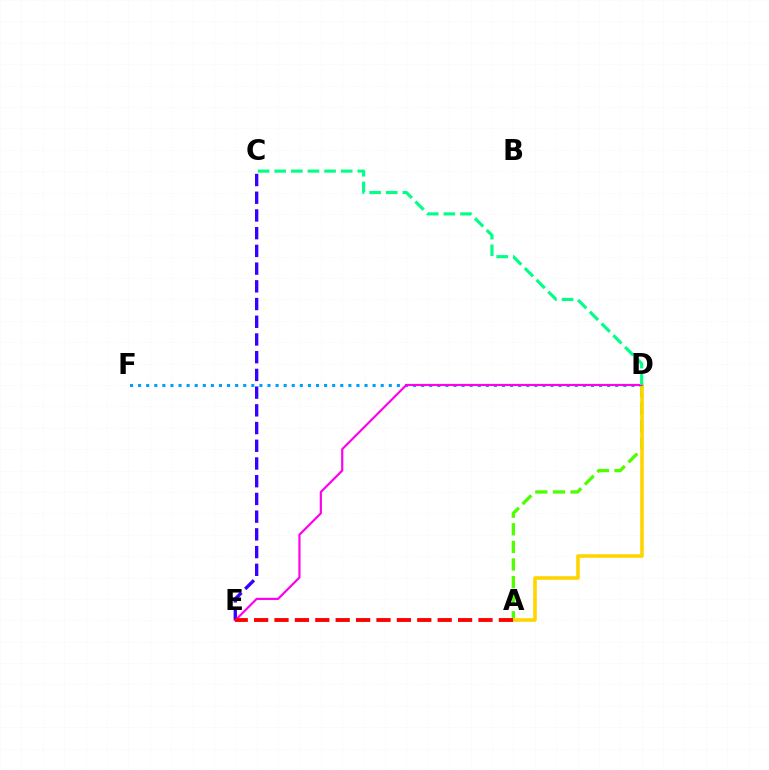{('D', 'F'): [{'color': '#009eff', 'line_style': 'dotted', 'thickness': 2.2}], ('A', 'D'): [{'color': '#4fff00', 'line_style': 'dashed', 'thickness': 2.39}, {'color': '#ffd500', 'line_style': 'solid', 'thickness': 2.59}], ('C', 'E'): [{'color': '#3700ff', 'line_style': 'dashed', 'thickness': 2.41}], ('D', 'E'): [{'color': '#ff00ed', 'line_style': 'solid', 'thickness': 1.57}], ('C', 'D'): [{'color': '#00ff86', 'line_style': 'dashed', 'thickness': 2.26}], ('A', 'E'): [{'color': '#ff0000', 'line_style': 'dashed', 'thickness': 2.77}]}